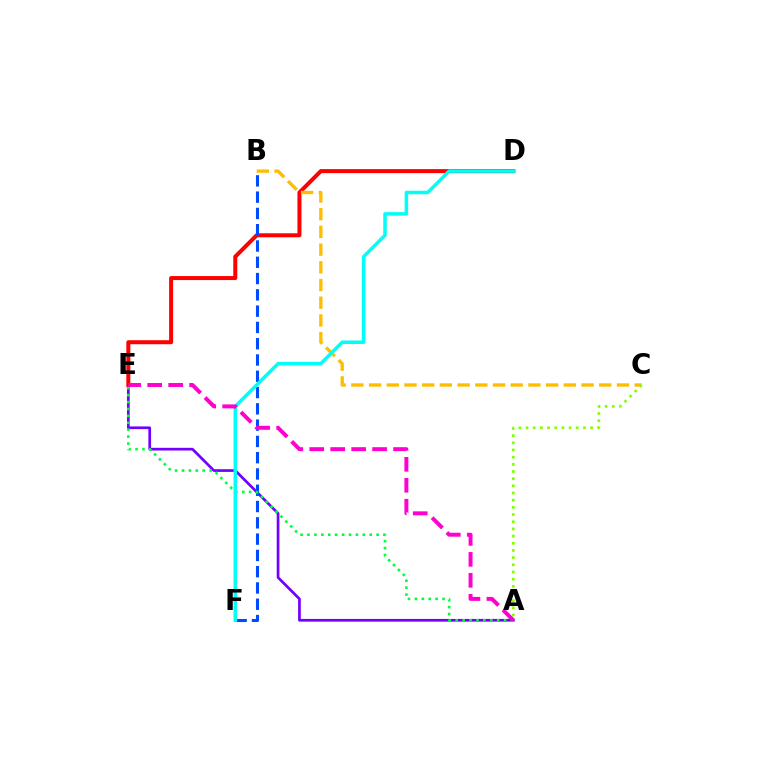{('A', 'E'): [{'color': '#7200ff', 'line_style': 'solid', 'thickness': 1.95}, {'color': '#00ff39', 'line_style': 'dotted', 'thickness': 1.88}, {'color': '#ff00cf', 'line_style': 'dashed', 'thickness': 2.85}], ('D', 'E'): [{'color': '#ff0000', 'line_style': 'solid', 'thickness': 2.89}], ('B', 'F'): [{'color': '#004bff', 'line_style': 'dashed', 'thickness': 2.21}], ('B', 'C'): [{'color': '#ffbd00', 'line_style': 'dashed', 'thickness': 2.41}], ('A', 'C'): [{'color': '#84ff00', 'line_style': 'dotted', 'thickness': 1.95}], ('D', 'F'): [{'color': '#00fff6', 'line_style': 'solid', 'thickness': 2.53}]}